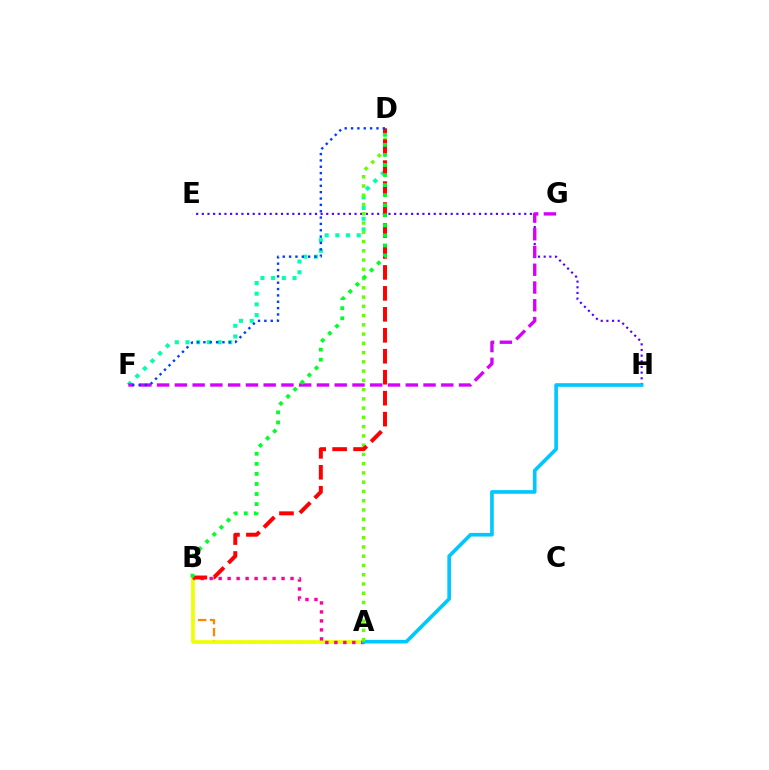{('D', 'F'): [{'color': '#00ffaf', 'line_style': 'dotted', 'thickness': 2.91}, {'color': '#003fff', 'line_style': 'dotted', 'thickness': 1.72}], ('E', 'H'): [{'color': '#4f00ff', 'line_style': 'dotted', 'thickness': 1.54}], ('A', 'B'): [{'color': '#ff8800', 'line_style': 'dashed', 'thickness': 1.63}, {'color': '#eeff00', 'line_style': 'solid', 'thickness': 2.6}, {'color': '#ff00a0', 'line_style': 'dotted', 'thickness': 2.44}], ('F', 'G'): [{'color': '#d600ff', 'line_style': 'dashed', 'thickness': 2.41}], ('A', 'H'): [{'color': '#00c7ff', 'line_style': 'solid', 'thickness': 2.62}], ('A', 'D'): [{'color': '#66ff00', 'line_style': 'dotted', 'thickness': 2.51}], ('B', 'D'): [{'color': '#ff0000', 'line_style': 'dashed', 'thickness': 2.85}, {'color': '#00ff27', 'line_style': 'dotted', 'thickness': 2.73}]}